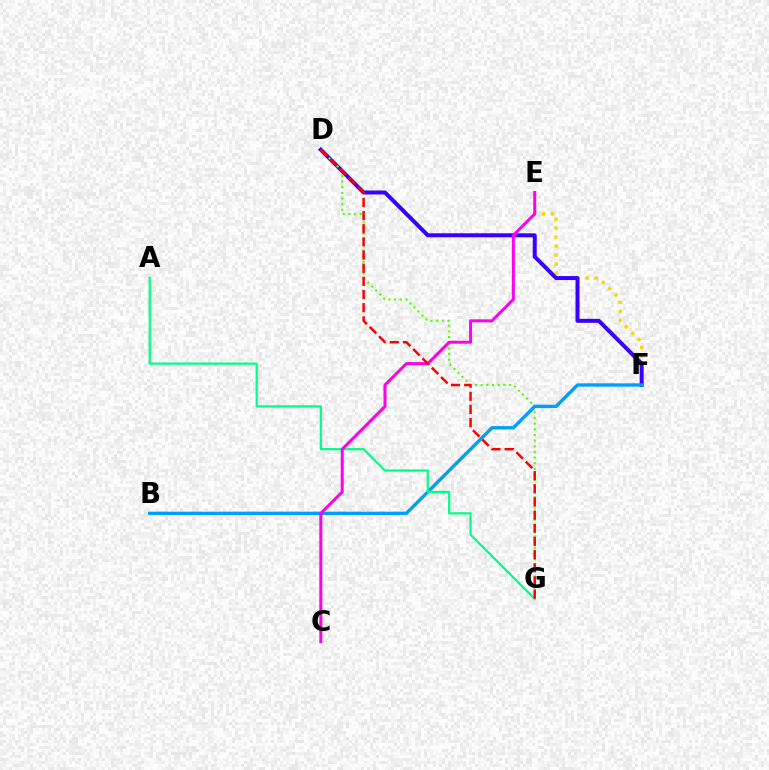{('E', 'F'): [{'color': '#ffd500', 'line_style': 'dotted', 'thickness': 2.44}], ('D', 'F'): [{'color': '#3700ff', 'line_style': 'solid', 'thickness': 2.88}], ('D', 'G'): [{'color': '#4fff00', 'line_style': 'dotted', 'thickness': 1.54}, {'color': '#ff0000', 'line_style': 'dashed', 'thickness': 1.79}], ('B', 'F'): [{'color': '#009eff', 'line_style': 'solid', 'thickness': 2.4}], ('A', 'G'): [{'color': '#00ff86', 'line_style': 'solid', 'thickness': 1.6}], ('C', 'E'): [{'color': '#ff00ed', 'line_style': 'solid', 'thickness': 2.16}]}